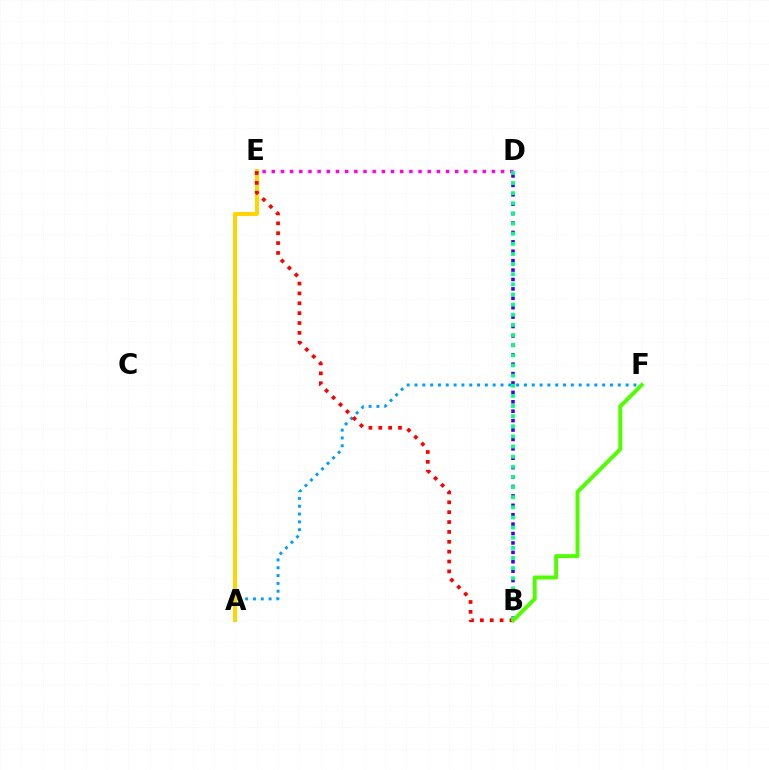{('A', 'F'): [{'color': '#009eff', 'line_style': 'dotted', 'thickness': 2.12}], ('B', 'D'): [{'color': '#3700ff', 'line_style': 'dotted', 'thickness': 2.56}, {'color': '#00ff86', 'line_style': 'dotted', 'thickness': 2.75}], ('A', 'E'): [{'color': '#ffd500', 'line_style': 'solid', 'thickness': 2.88}], ('B', 'E'): [{'color': '#ff0000', 'line_style': 'dotted', 'thickness': 2.68}], ('D', 'E'): [{'color': '#ff00ed', 'line_style': 'dotted', 'thickness': 2.49}], ('B', 'F'): [{'color': '#4fff00', 'line_style': 'solid', 'thickness': 2.84}]}